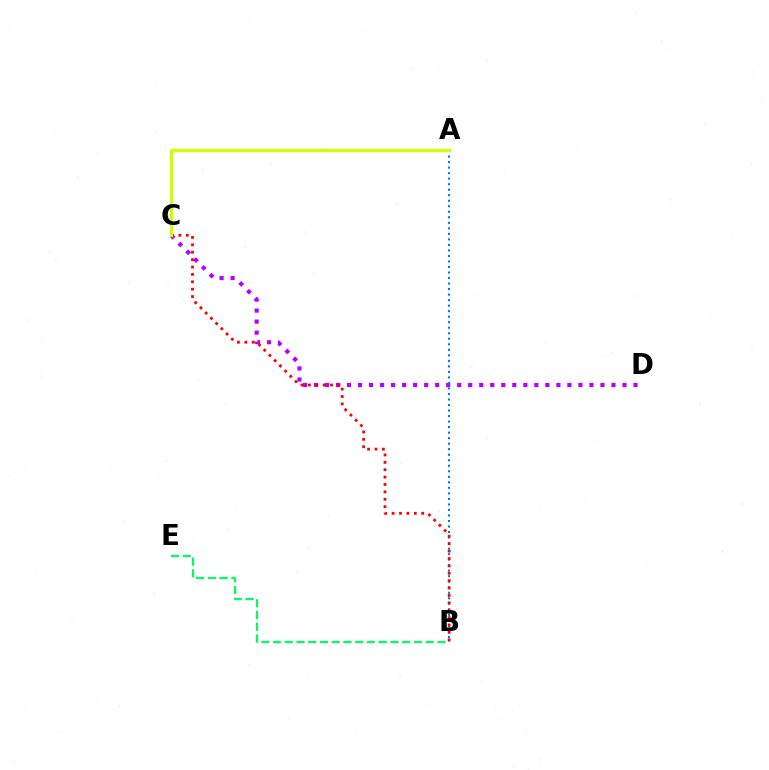{('C', 'D'): [{'color': '#b900ff', 'line_style': 'dotted', 'thickness': 2.99}], ('B', 'E'): [{'color': '#00ff5c', 'line_style': 'dashed', 'thickness': 1.6}], ('A', 'B'): [{'color': '#0074ff', 'line_style': 'dotted', 'thickness': 1.5}], ('B', 'C'): [{'color': '#ff0000', 'line_style': 'dotted', 'thickness': 2.01}], ('A', 'C'): [{'color': '#d1ff00', 'line_style': 'solid', 'thickness': 2.36}]}